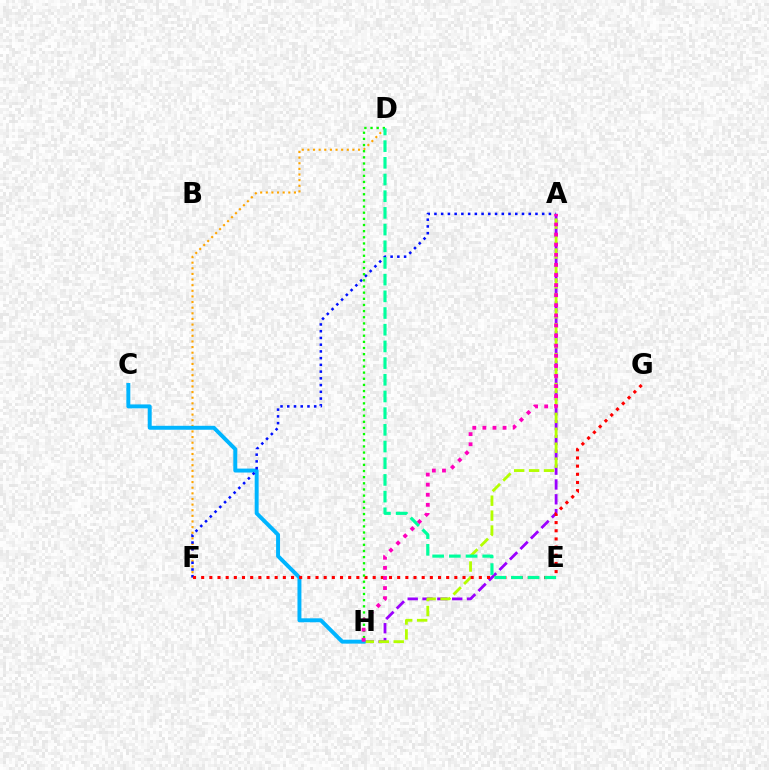{('A', 'H'): [{'color': '#9b00ff', 'line_style': 'dashed', 'thickness': 2.02}, {'color': '#b3ff00', 'line_style': 'dashed', 'thickness': 2.03}, {'color': '#ff00bd', 'line_style': 'dotted', 'thickness': 2.74}], ('D', 'F'): [{'color': '#ffa500', 'line_style': 'dotted', 'thickness': 1.53}], ('C', 'H'): [{'color': '#00b5ff', 'line_style': 'solid', 'thickness': 2.84}], ('A', 'F'): [{'color': '#0010ff', 'line_style': 'dotted', 'thickness': 1.83}], ('F', 'G'): [{'color': '#ff0000', 'line_style': 'dotted', 'thickness': 2.22}], ('D', 'H'): [{'color': '#08ff00', 'line_style': 'dotted', 'thickness': 1.67}], ('D', 'E'): [{'color': '#00ff9d', 'line_style': 'dashed', 'thickness': 2.27}]}